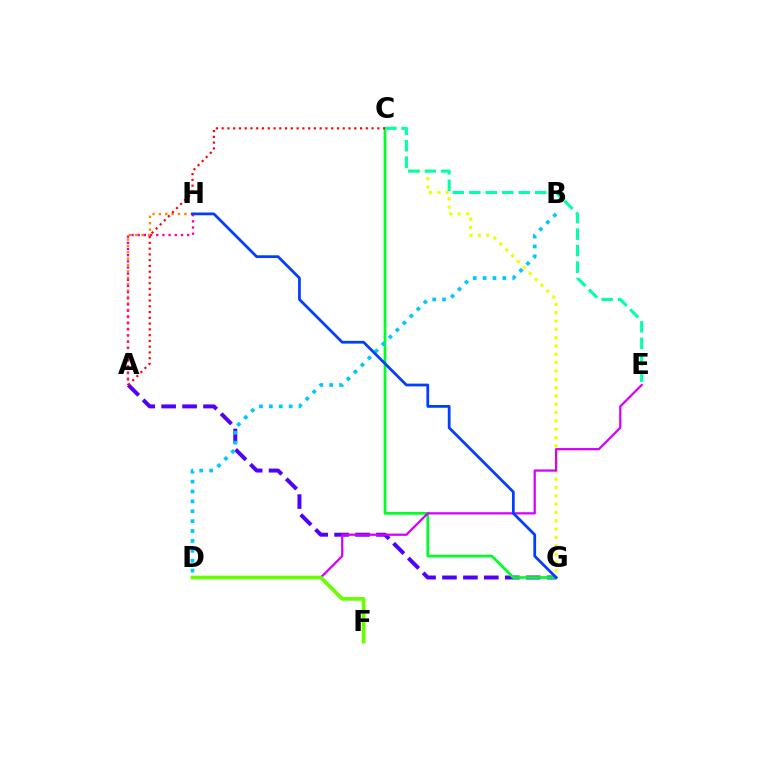{('A', 'G'): [{'color': '#4f00ff', 'line_style': 'dashed', 'thickness': 2.84}], ('C', 'G'): [{'color': '#00ff27', 'line_style': 'solid', 'thickness': 1.96}, {'color': '#eeff00', 'line_style': 'dotted', 'thickness': 2.26}], ('A', 'H'): [{'color': '#ff8800', 'line_style': 'dotted', 'thickness': 1.73}, {'color': '#ff00a0', 'line_style': 'dotted', 'thickness': 1.68}], ('C', 'E'): [{'color': '#00ffaf', 'line_style': 'dashed', 'thickness': 2.24}], ('D', 'E'): [{'color': '#d600ff', 'line_style': 'solid', 'thickness': 1.62}], ('B', 'D'): [{'color': '#00c7ff', 'line_style': 'dotted', 'thickness': 2.69}], ('A', 'C'): [{'color': '#ff0000', 'line_style': 'dotted', 'thickness': 1.57}], ('G', 'H'): [{'color': '#003fff', 'line_style': 'solid', 'thickness': 1.99}], ('D', 'F'): [{'color': '#66ff00', 'line_style': 'solid', 'thickness': 2.66}]}